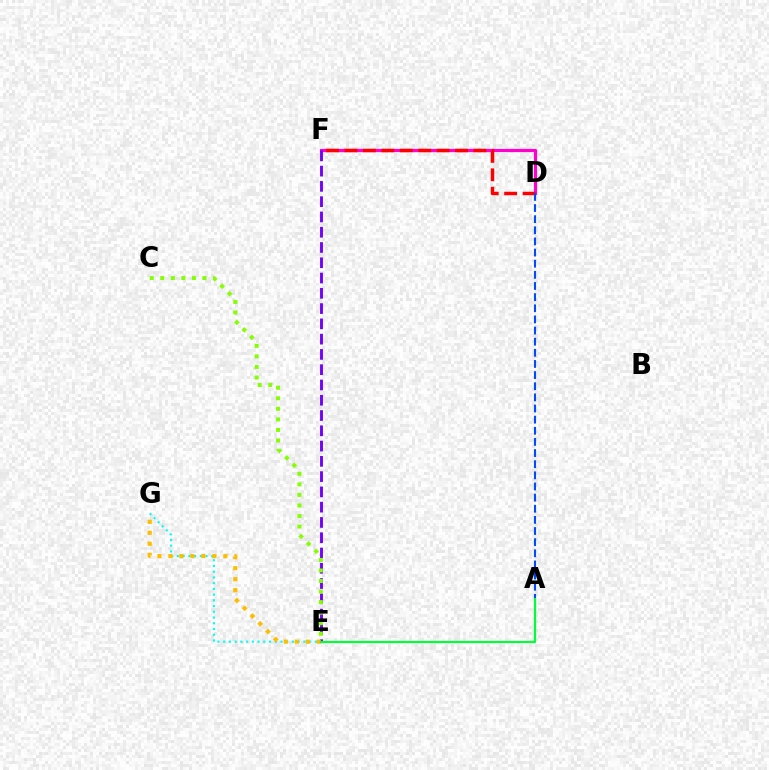{('D', 'F'): [{'color': '#ff00cf', 'line_style': 'solid', 'thickness': 2.29}, {'color': '#ff0000', 'line_style': 'dashed', 'thickness': 2.5}], ('E', 'G'): [{'color': '#00fff6', 'line_style': 'dotted', 'thickness': 1.56}, {'color': '#ffbd00', 'line_style': 'dotted', 'thickness': 2.99}], ('E', 'F'): [{'color': '#7200ff', 'line_style': 'dashed', 'thickness': 2.08}], ('A', 'D'): [{'color': '#004bff', 'line_style': 'dashed', 'thickness': 1.51}], ('C', 'E'): [{'color': '#84ff00', 'line_style': 'dotted', 'thickness': 2.87}], ('A', 'E'): [{'color': '#00ff39', 'line_style': 'solid', 'thickness': 1.58}]}